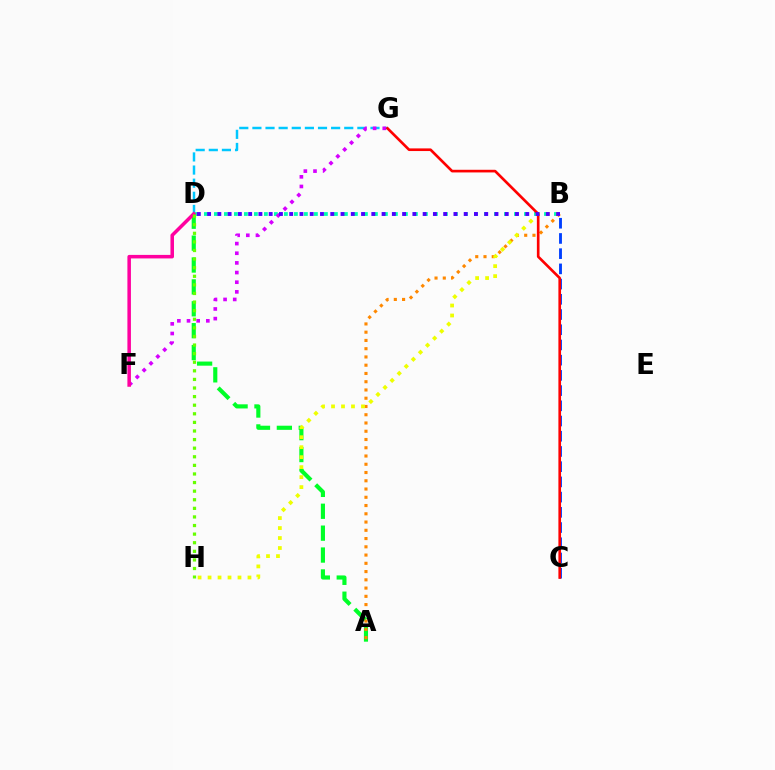{('A', 'D'): [{'color': '#00ff27', 'line_style': 'dashed', 'thickness': 2.97}], ('D', 'G'): [{'color': '#00c7ff', 'line_style': 'dashed', 'thickness': 1.78}], ('B', 'D'): [{'color': '#00ffaf', 'line_style': 'dotted', 'thickness': 2.72}, {'color': '#4f00ff', 'line_style': 'dotted', 'thickness': 2.79}], ('A', 'B'): [{'color': '#ff8800', 'line_style': 'dotted', 'thickness': 2.24}], ('F', 'G'): [{'color': '#d600ff', 'line_style': 'dotted', 'thickness': 2.62}], ('B', 'C'): [{'color': '#003fff', 'line_style': 'dashed', 'thickness': 2.07}], ('D', 'F'): [{'color': '#ff00a0', 'line_style': 'solid', 'thickness': 2.54}], ('D', 'H'): [{'color': '#66ff00', 'line_style': 'dotted', 'thickness': 2.34}], ('B', 'H'): [{'color': '#eeff00', 'line_style': 'dotted', 'thickness': 2.71}], ('C', 'G'): [{'color': '#ff0000', 'line_style': 'solid', 'thickness': 1.91}]}